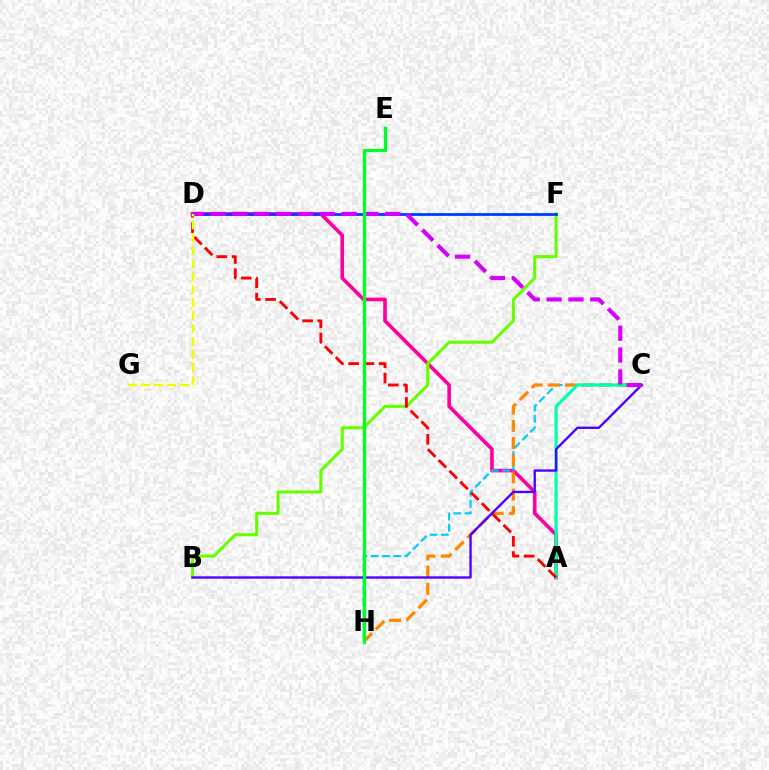{('A', 'D'): [{'color': '#ff00a0', 'line_style': 'solid', 'thickness': 2.6}, {'color': '#ff0000', 'line_style': 'dashed', 'thickness': 2.07}], ('C', 'H'): [{'color': '#00c7ff', 'line_style': 'dashed', 'thickness': 1.53}, {'color': '#ff8800', 'line_style': 'dashed', 'thickness': 2.34}], ('A', 'C'): [{'color': '#00ffaf', 'line_style': 'solid', 'thickness': 2.29}], ('B', 'F'): [{'color': '#66ff00', 'line_style': 'solid', 'thickness': 2.21}], ('B', 'C'): [{'color': '#4f00ff', 'line_style': 'solid', 'thickness': 1.7}], ('D', 'F'): [{'color': '#003fff', 'line_style': 'solid', 'thickness': 2.04}], ('C', 'D'): [{'color': '#d600ff', 'line_style': 'dashed', 'thickness': 2.97}], ('D', 'G'): [{'color': '#eeff00', 'line_style': 'dashed', 'thickness': 1.76}], ('E', 'H'): [{'color': '#00ff27', 'line_style': 'solid', 'thickness': 2.37}]}